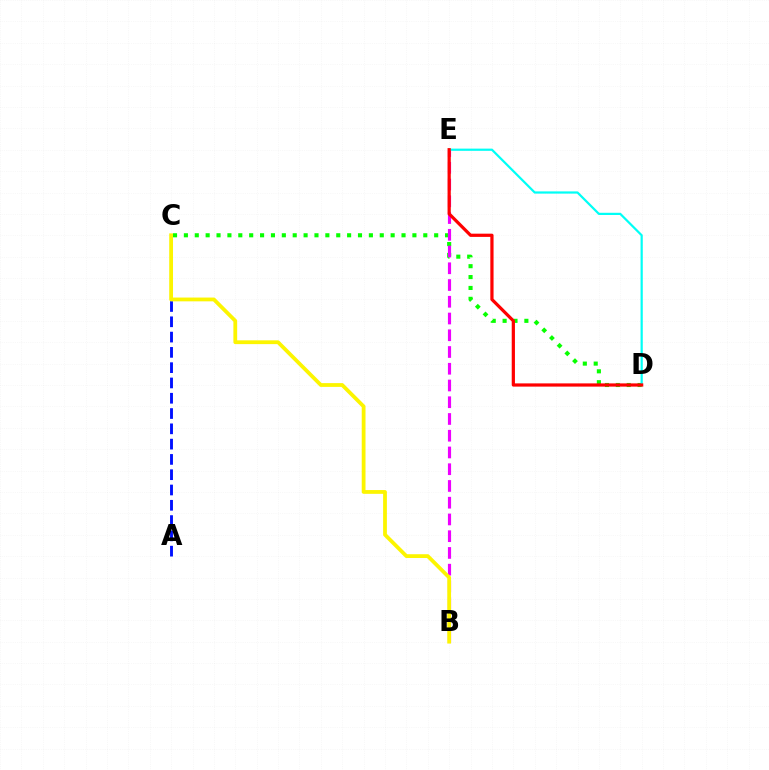{('A', 'C'): [{'color': '#0010ff', 'line_style': 'dashed', 'thickness': 2.08}], ('C', 'D'): [{'color': '#08ff00', 'line_style': 'dotted', 'thickness': 2.96}], ('B', 'E'): [{'color': '#ee00ff', 'line_style': 'dashed', 'thickness': 2.27}], ('D', 'E'): [{'color': '#00fff6', 'line_style': 'solid', 'thickness': 1.59}, {'color': '#ff0000', 'line_style': 'solid', 'thickness': 2.32}], ('B', 'C'): [{'color': '#fcf500', 'line_style': 'solid', 'thickness': 2.72}]}